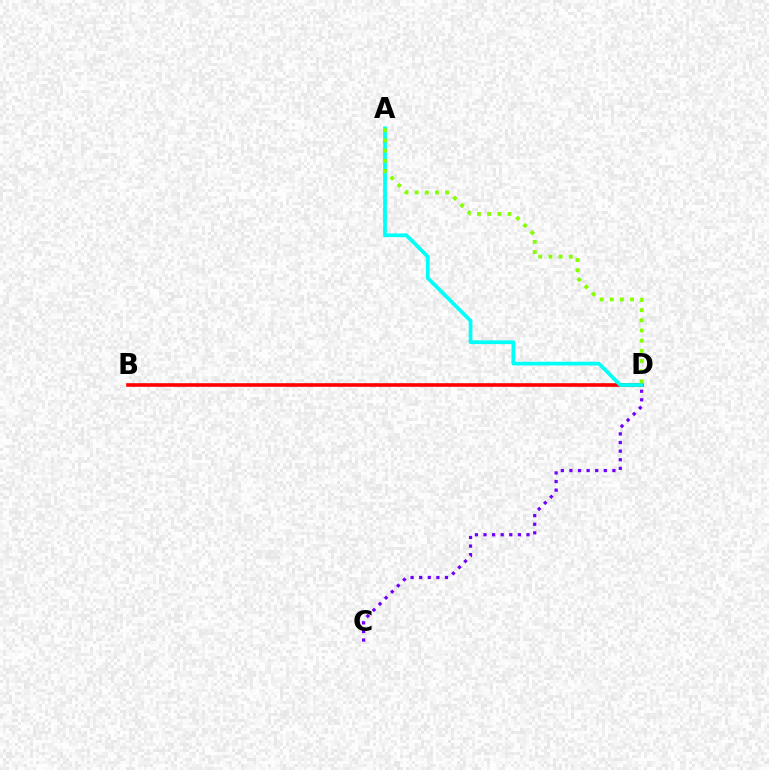{('B', 'D'): [{'color': '#ff0000', 'line_style': 'solid', 'thickness': 2.6}], ('A', 'D'): [{'color': '#00fff6', 'line_style': 'solid', 'thickness': 2.68}, {'color': '#84ff00', 'line_style': 'dotted', 'thickness': 2.76}], ('C', 'D'): [{'color': '#7200ff', 'line_style': 'dotted', 'thickness': 2.34}]}